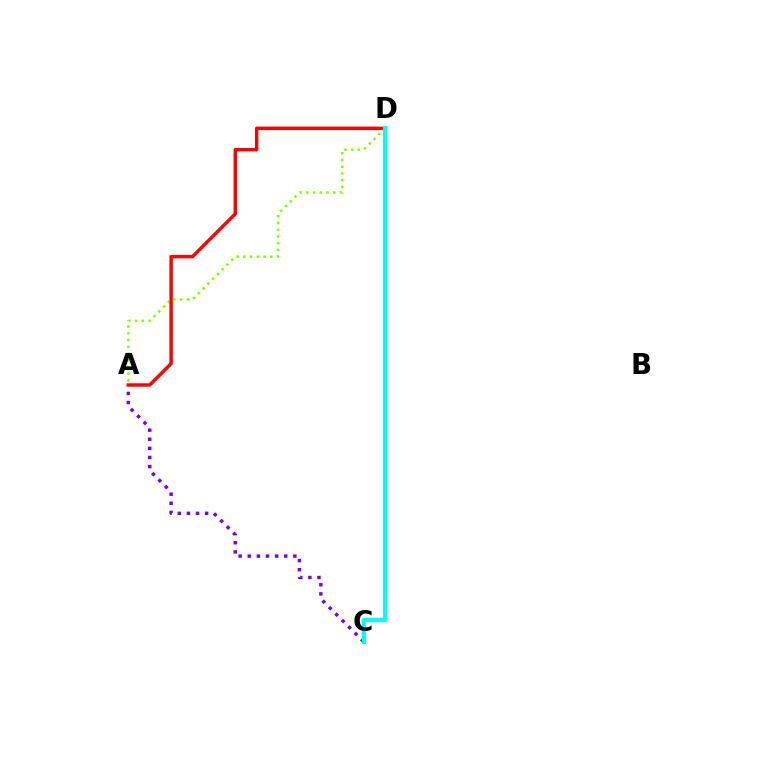{('A', 'C'): [{'color': '#7200ff', 'line_style': 'dotted', 'thickness': 2.48}], ('A', 'D'): [{'color': '#84ff00', 'line_style': 'dotted', 'thickness': 1.83}, {'color': '#ff0000', 'line_style': 'solid', 'thickness': 2.47}], ('C', 'D'): [{'color': '#00fff6', 'line_style': 'solid', 'thickness': 2.97}]}